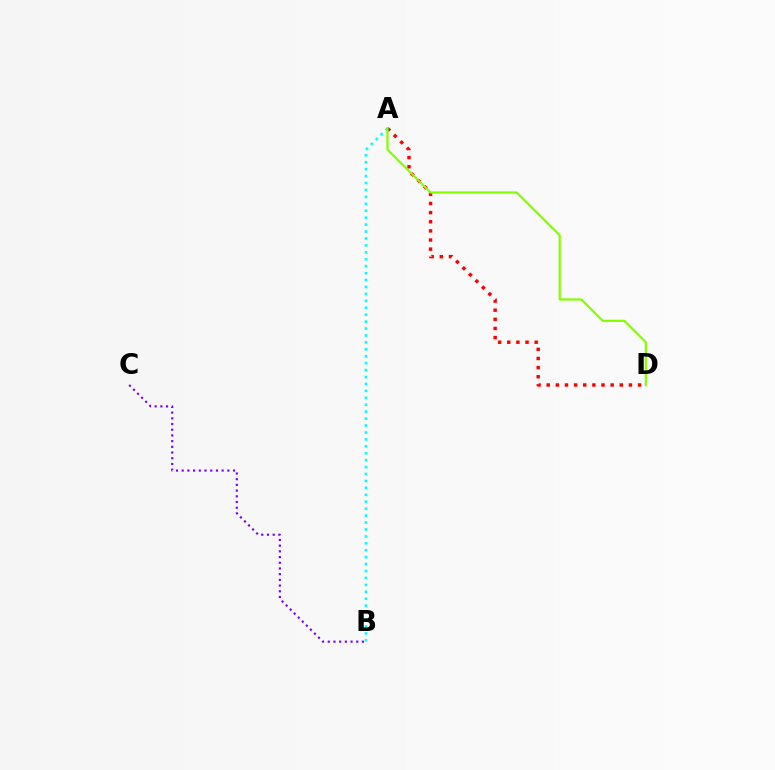{('A', 'B'): [{'color': '#00fff6', 'line_style': 'dotted', 'thickness': 1.88}], ('B', 'C'): [{'color': '#7200ff', 'line_style': 'dotted', 'thickness': 1.55}], ('A', 'D'): [{'color': '#ff0000', 'line_style': 'dotted', 'thickness': 2.48}, {'color': '#84ff00', 'line_style': 'solid', 'thickness': 1.59}]}